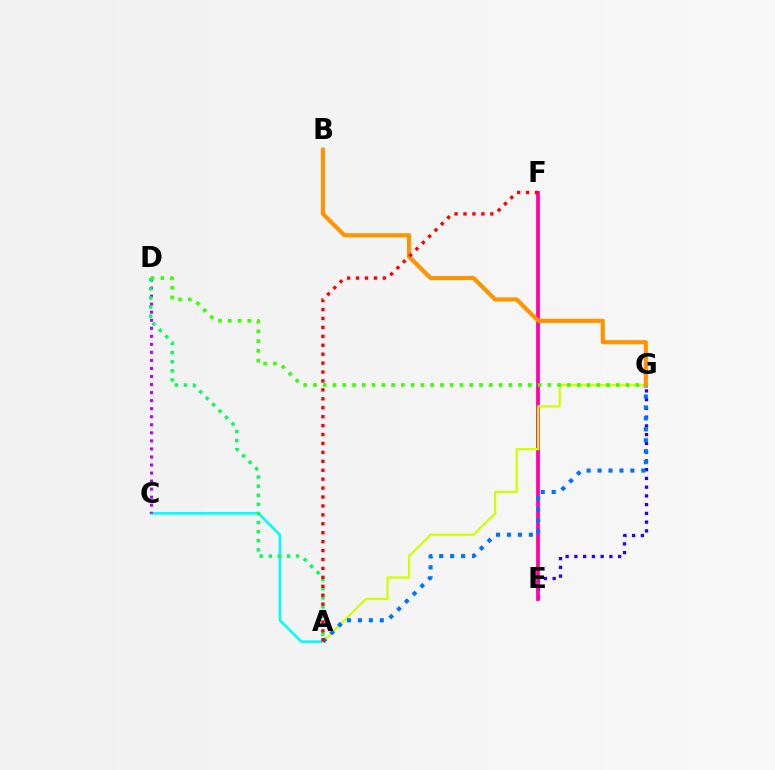{('A', 'C'): [{'color': '#00fff6', 'line_style': 'solid', 'thickness': 1.84}], ('E', 'G'): [{'color': '#2500ff', 'line_style': 'dotted', 'thickness': 2.38}], ('E', 'F'): [{'color': '#ff00ac', 'line_style': 'solid', 'thickness': 2.7}], ('A', 'G'): [{'color': '#d1ff00', 'line_style': 'solid', 'thickness': 1.63}, {'color': '#0074ff', 'line_style': 'dotted', 'thickness': 2.97}], ('C', 'D'): [{'color': '#b900ff', 'line_style': 'dotted', 'thickness': 2.19}], ('B', 'G'): [{'color': '#ff9400', 'line_style': 'solid', 'thickness': 2.99}], ('D', 'G'): [{'color': '#3dff00', 'line_style': 'dotted', 'thickness': 2.65}], ('A', 'D'): [{'color': '#00ff5c', 'line_style': 'dotted', 'thickness': 2.47}], ('A', 'F'): [{'color': '#ff0000', 'line_style': 'dotted', 'thickness': 2.43}]}